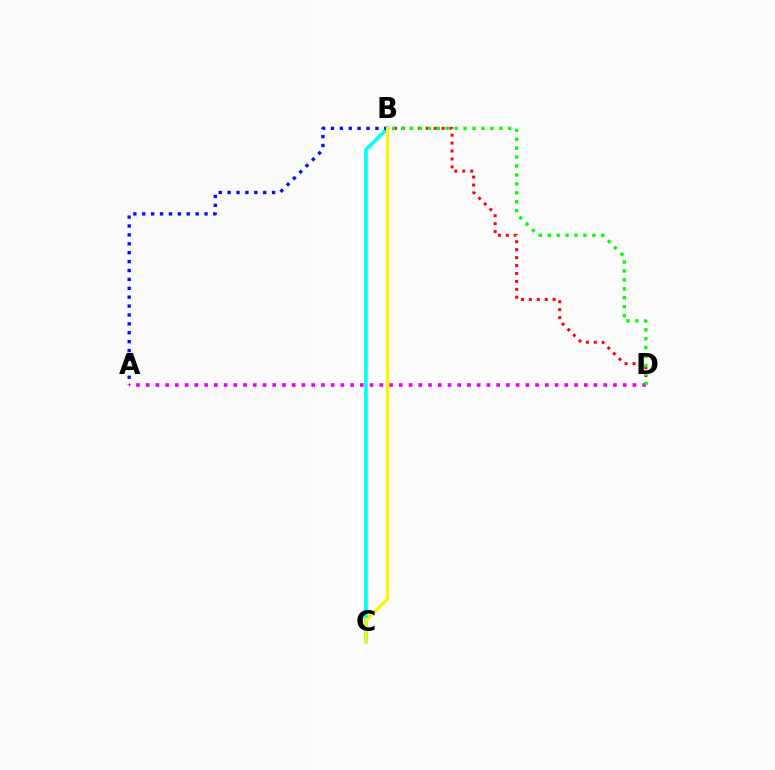{('A', 'D'): [{'color': '#ee00ff', 'line_style': 'dotted', 'thickness': 2.64}], ('B', 'D'): [{'color': '#ff0000', 'line_style': 'dotted', 'thickness': 2.15}, {'color': '#08ff00', 'line_style': 'dotted', 'thickness': 2.43}], ('B', 'C'): [{'color': '#00fff6', 'line_style': 'solid', 'thickness': 2.59}, {'color': '#fcf500', 'line_style': 'solid', 'thickness': 2.31}], ('A', 'B'): [{'color': '#0010ff', 'line_style': 'dotted', 'thickness': 2.42}]}